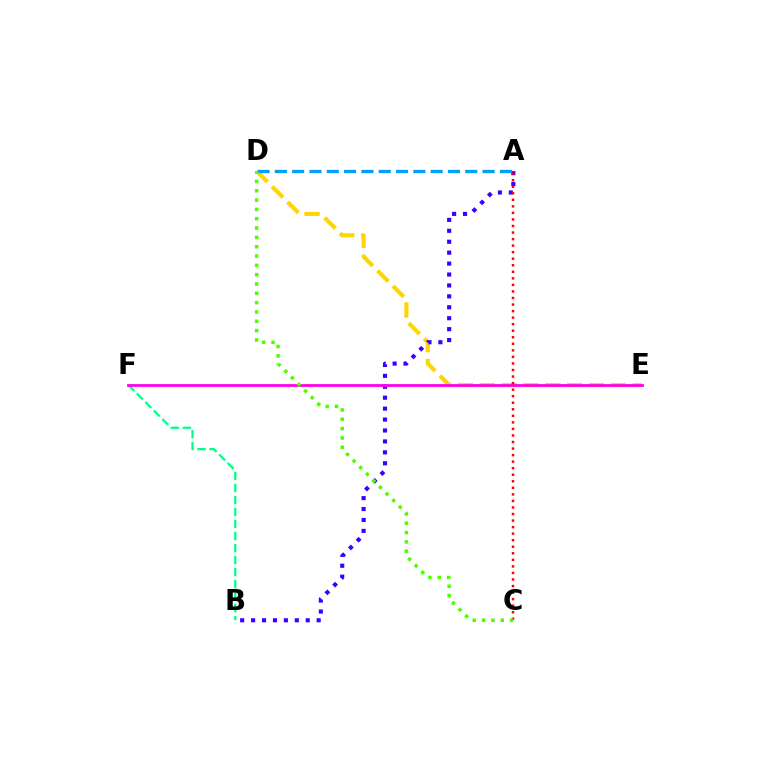{('D', 'E'): [{'color': '#ffd500', 'line_style': 'dashed', 'thickness': 2.97}], ('B', 'F'): [{'color': '#00ff86', 'line_style': 'dashed', 'thickness': 1.63}], ('A', 'B'): [{'color': '#3700ff', 'line_style': 'dotted', 'thickness': 2.97}], ('E', 'F'): [{'color': '#ff00ed', 'line_style': 'solid', 'thickness': 2.0}], ('A', 'D'): [{'color': '#009eff', 'line_style': 'dashed', 'thickness': 2.35}], ('A', 'C'): [{'color': '#ff0000', 'line_style': 'dotted', 'thickness': 1.78}], ('C', 'D'): [{'color': '#4fff00', 'line_style': 'dotted', 'thickness': 2.53}]}